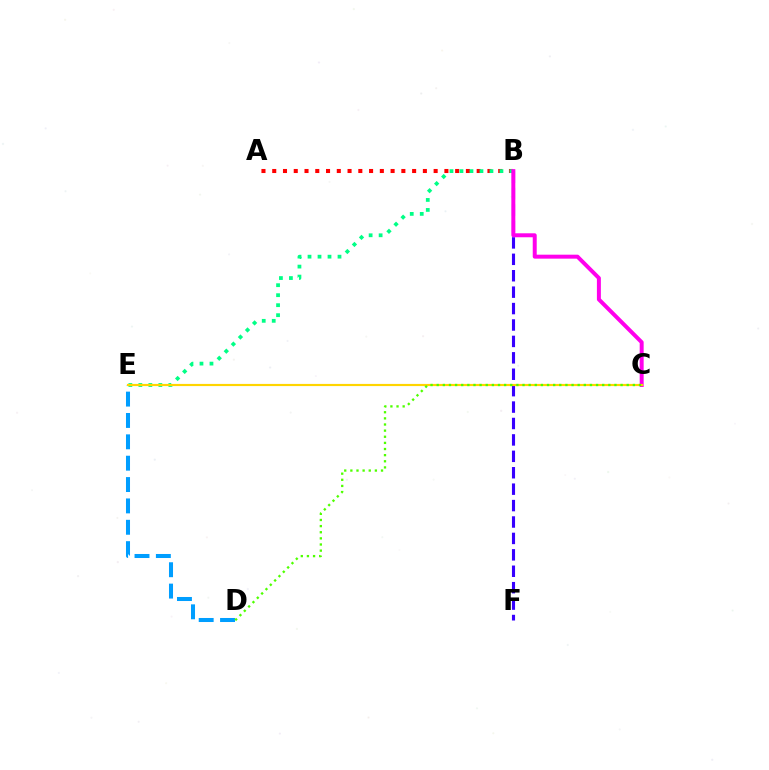{('A', 'B'): [{'color': '#ff0000', 'line_style': 'dotted', 'thickness': 2.92}], ('B', 'E'): [{'color': '#00ff86', 'line_style': 'dotted', 'thickness': 2.72}], ('B', 'F'): [{'color': '#3700ff', 'line_style': 'dashed', 'thickness': 2.23}], ('D', 'E'): [{'color': '#009eff', 'line_style': 'dashed', 'thickness': 2.9}], ('B', 'C'): [{'color': '#ff00ed', 'line_style': 'solid', 'thickness': 2.86}], ('C', 'E'): [{'color': '#ffd500', 'line_style': 'solid', 'thickness': 1.56}], ('C', 'D'): [{'color': '#4fff00', 'line_style': 'dotted', 'thickness': 1.67}]}